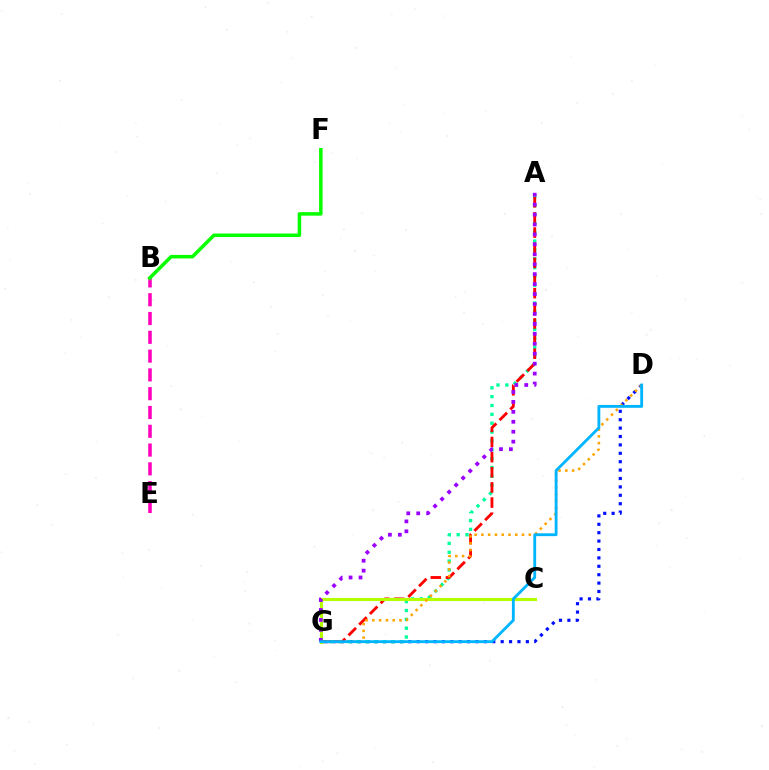{('D', 'G'): [{'color': '#0010ff', 'line_style': 'dotted', 'thickness': 2.28}, {'color': '#ffa500', 'line_style': 'dotted', 'thickness': 1.84}, {'color': '#00b5ff', 'line_style': 'solid', 'thickness': 2.04}], ('A', 'G'): [{'color': '#00ff9d', 'line_style': 'dotted', 'thickness': 2.4}, {'color': '#ff0000', 'line_style': 'dashed', 'thickness': 2.06}, {'color': '#9b00ff', 'line_style': 'dotted', 'thickness': 2.7}], ('C', 'G'): [{'color': '#b3ff00', 'line_style': 'solid', 'thickness': 2.24}], ('B', 'E'): [{'color': '#ff00bd', 'line_style': 'dashed', 'thickness': 2.55}], ('B', 'F'): [{'color': '#08ff00', 'line_style': 'solid', 'thickness': 2.53}]}